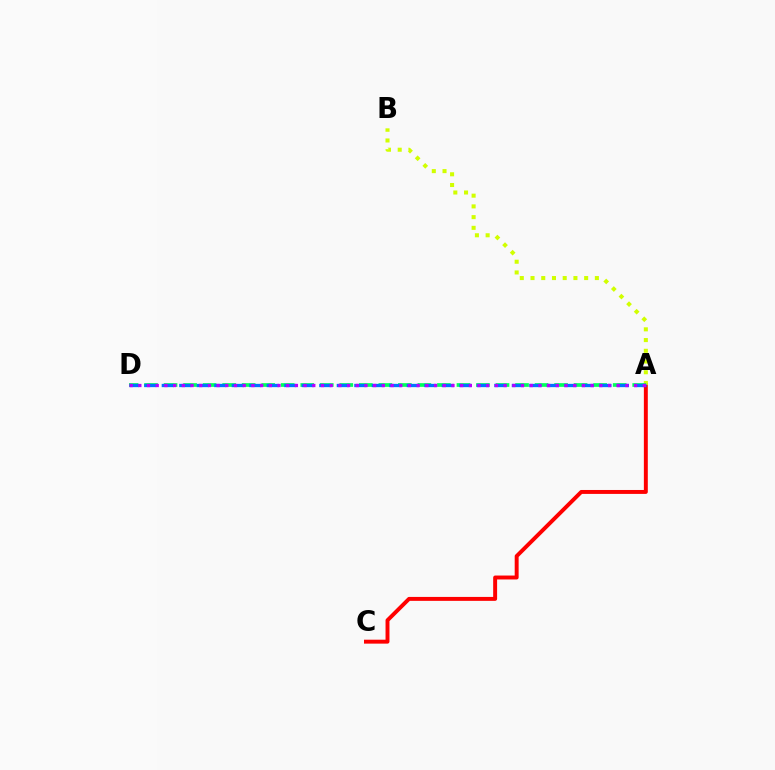{('A', 'C'): [{'color': '#ff0000', 'line_style': 'solid', 'thickness': 2.83}], ('A', 'B'): [{'color': '#d1ff00', 'line_style': 'dotted', 'thickness': 2.91}], ('A', 'D'): [{'color': '#00ff5c', 'line_style': 'dashed', 'thickness': 2.65}, {'color': '#0074ff', 'line_style': 'dashed', 'thickness': 2.38}, {'color': '#b900ff', 'line_style': 'dotted', 'thickness': 2.36}]}